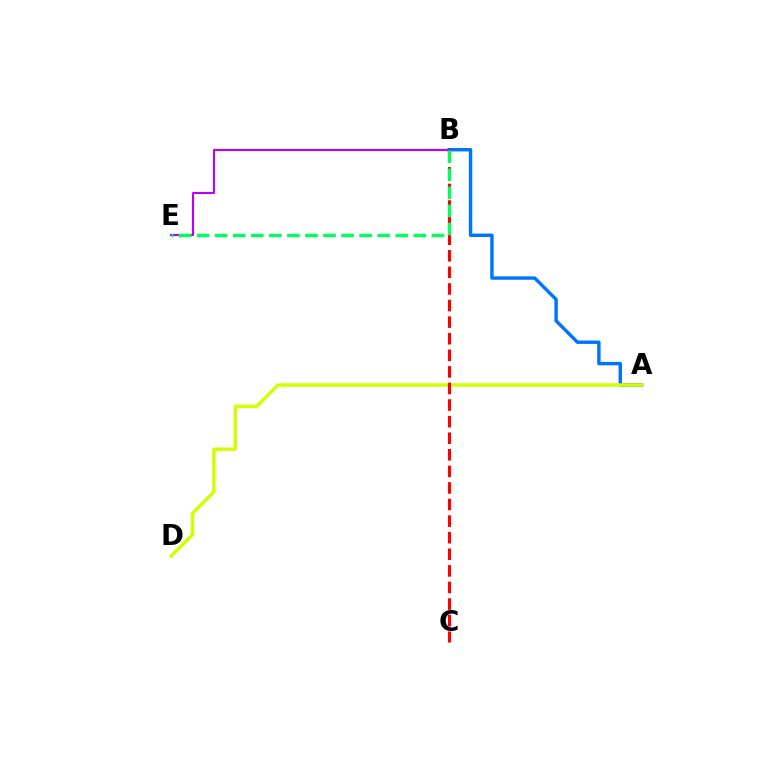{('A', 'B'): [{'color': '#0074ff', 'line_style': 'solid', 'thickness': 2.46}], ('B', 'E'): [{'color': '#b900ff', 'line_style': 'solid', 'thickness': 1.53}, {'color': '#00ff5c', 'line_style': 'dashed', 'thickness': 2.45}], ('A', 'D'): [{'color': '#d1ff00', 'line_style': 'solid', 'thickness': 2.47}], ('B', 'C'): [{'color': '#ff0000', 'line_style': 'dashed', 'thickness': 2.25}]}